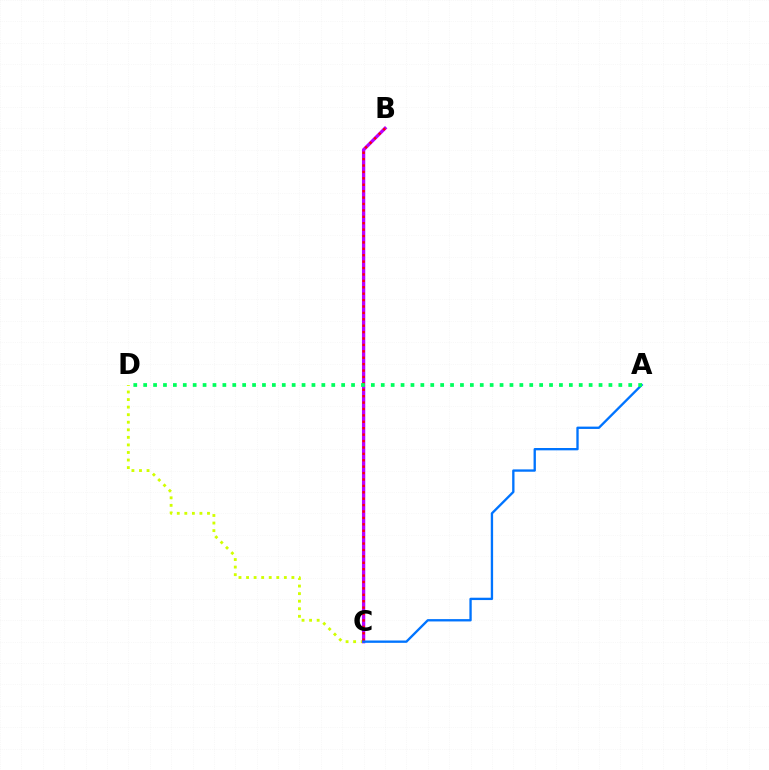{('C', 'D'): [{'color': '#d1ff00', 'line_style': 'dotted', 'thickness': 2.05}], ('B', 'C'): [{'color': '#b900ff', 'line_style': 'solid', 'thickness': 2.38}, {'color': '#ff0000', 'line_style': 'dotted', 'thickness': 1.74}], ('A', 'C'): [{'color': '#0074ff', 'line_style': 'solid', 'thickness': 1.68}], ('A', 'D'): [{'color': '#00ff5c', 'line_style': 'dotted', 'thickness': 2.69}]}